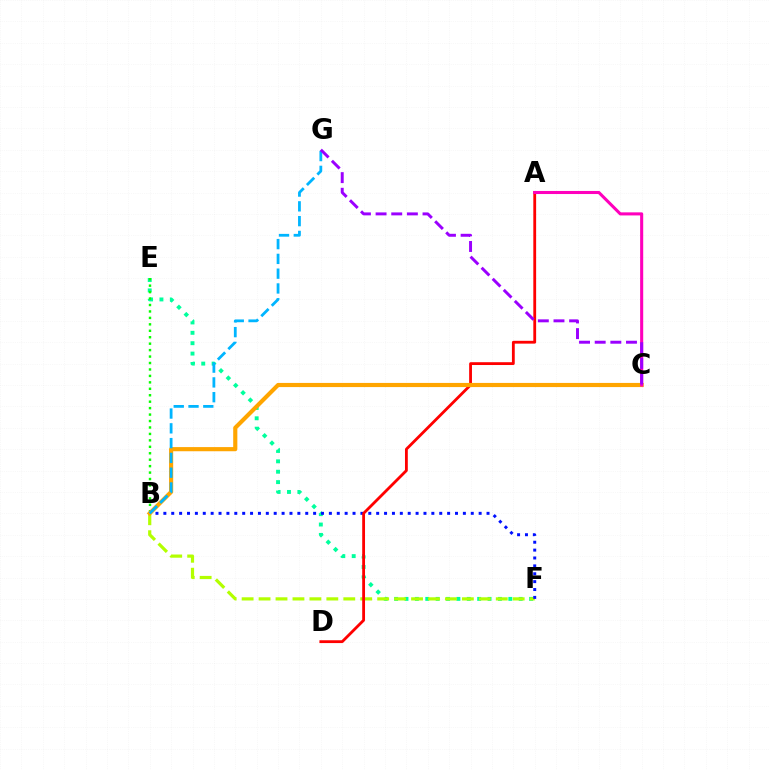{('E', 'F'): [{'color': '#00ff9d', 'line_style': 'dotted', 'thickness': 2.82}], ('B', 'F'): [{'color': '#b3ff00', 'line_style': 'dashed', 'thickness': 2.3}, {'color': '#0010ff', 'line_style': 'dotted', 'thickness': 2.14}], ('B', 'E'): [{'color': '#08ff00', 'line_style': 'dotted', 'thickness': 1.75}], ('A', 'D'): [{'color': '#ff0000', 'line_style': 'solid', 'thickness': 2.03}], ('B', 'C'): [{'color': '#ffa500', 'line_style': 'solid', 'thickness': 2.99}], ('A', 'C'): [{'color': '#ff00bd', 'line_style': 'solid', 'thickness': 2.21}], ('B', 'G'): [{'color': '#00b5ff', 'line_style': 'dashed', 'thickness': 2.01}], ('C', 'G'): [{'color': '#9b00ff', 'line_style': 'dashed', 'thickness': 2.13}]}